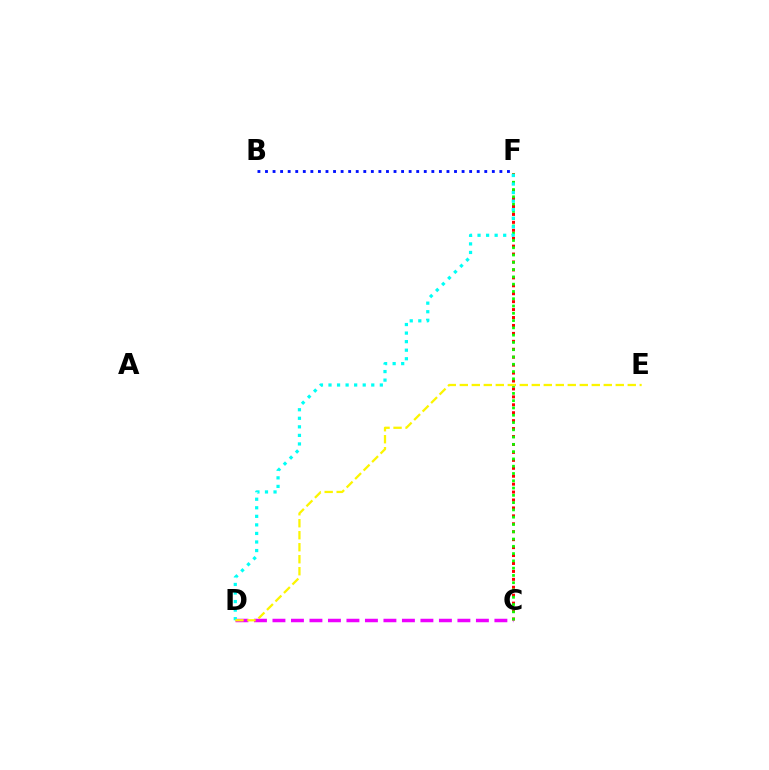{('C', 'F'): [{'color': '#ff0000', 'line_style': 'dotted', 'thickness': 2.16}, {'color': '#08ff00', 'line_style': 'dotted', 'thickness': 1.98}], ('C', 'D'): [{'color': '#ee00ff', 'line_style': 'dashed', 'thickness': 2.51}], ('B', 'F'): [{'color': '#0010ff', 'line_style': 'dotted', 'thickness': 2.05}], ('D', 'F'): [{'color': '#00fff6', 'line_style': 'dotted', 'thickness': 2.32}], ('D', 'E'): [{'color': '#fcf500', 'line_style': 'dashed', 'thickness': 1.63}]}